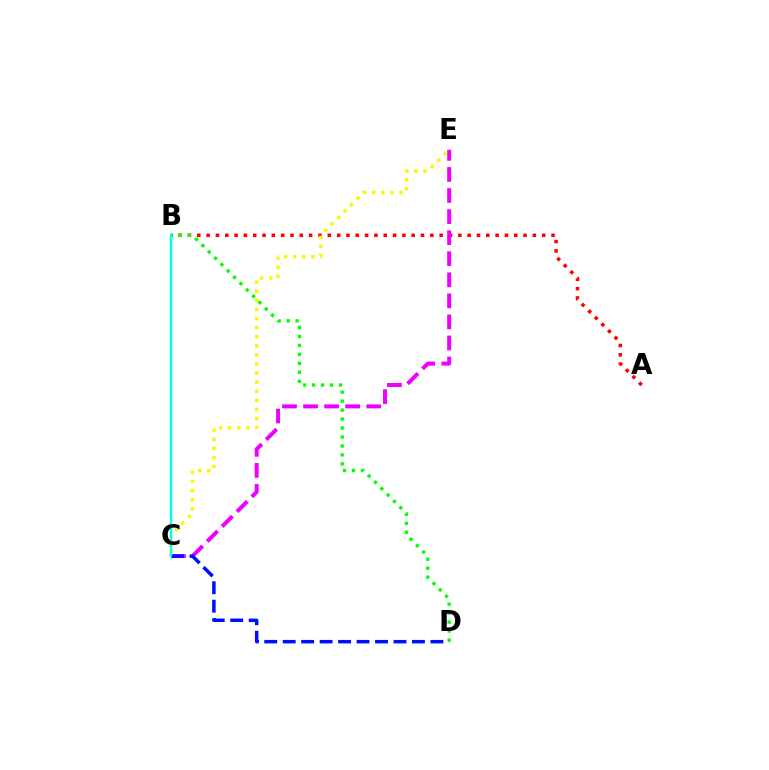{('A', 'B'): [{'color': '#ff0000', 'line_style': 'dotted', 'thickness': 2.53}], ('C', 'E'): [{'color': '#ee00ff', 'line_style': 'dashed', 'thickness': 2.86}, {'color': '#fcf500', 'line_style': 'dotted', 'thickness': 2.47}], ('B', 'D'): [{'color': '#08ff00', 'line_style': 'dotted', 'thickness': 2.43}], ('C', 'D'): [{'color': '#0010ff', 'line_style': 'dashed', 'thickness': 2.51}], ('B', 'C'): [{'color': '#00fff6', 'line_style': 'solid', 'thickness': 1.72}]}